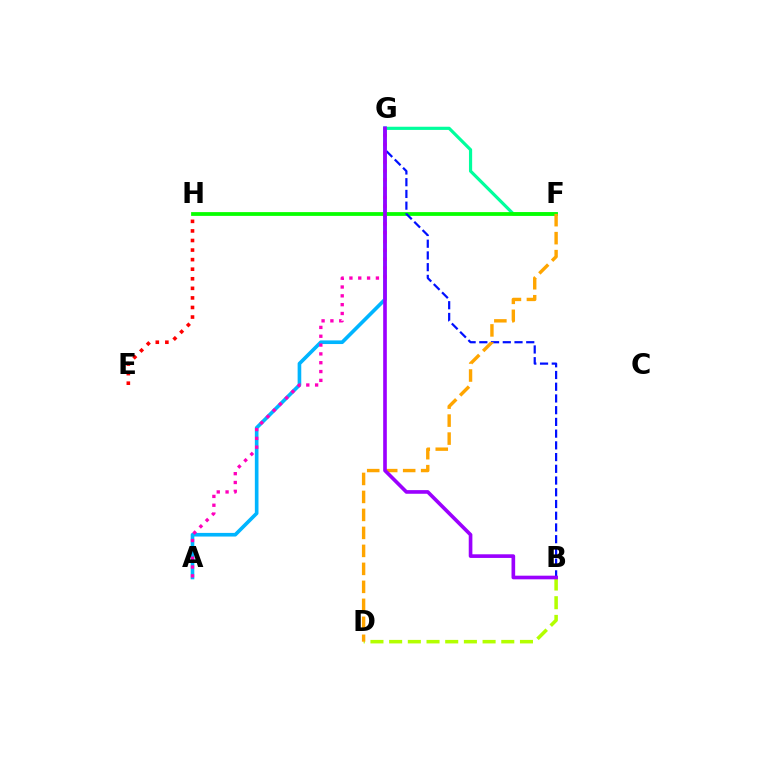{('F', 'G'): [{'color': '#00ff9d', 'line_style': 'solid', 'thickness': 2.29}], ('A', 'G'): [{'color': '#00b5ff', 'line_style': 'solid', 'thickness': 2.62}, {'color': '#ff00bd', 'line_style': 'dotted', 'thickness': 2.4}], ('B', 'D'): [{'color': '#b3ff00', 'line_style': 'dashed', 'thickness': 2.54}], ('E', 'H'): [{'color': '#ff0000', 'line_style': 'dotted', 'thickness': 2.6}], ('F', 'H'): [{'color': '#08ff00', 'line_style': 'solid', 'thickness': 2.71}], ('B', 'G'): [{'color': '#0010ff', 'line_style': 'dashed', 'thickness': 1.59}, {'color': '#9b00ff', 'line_style': 'solid', 'thickness': 2.62}], ('D', 'F'): [{'color': '#ffa500', 'line_style': 'dashed', 'thickness': 2.44}]}